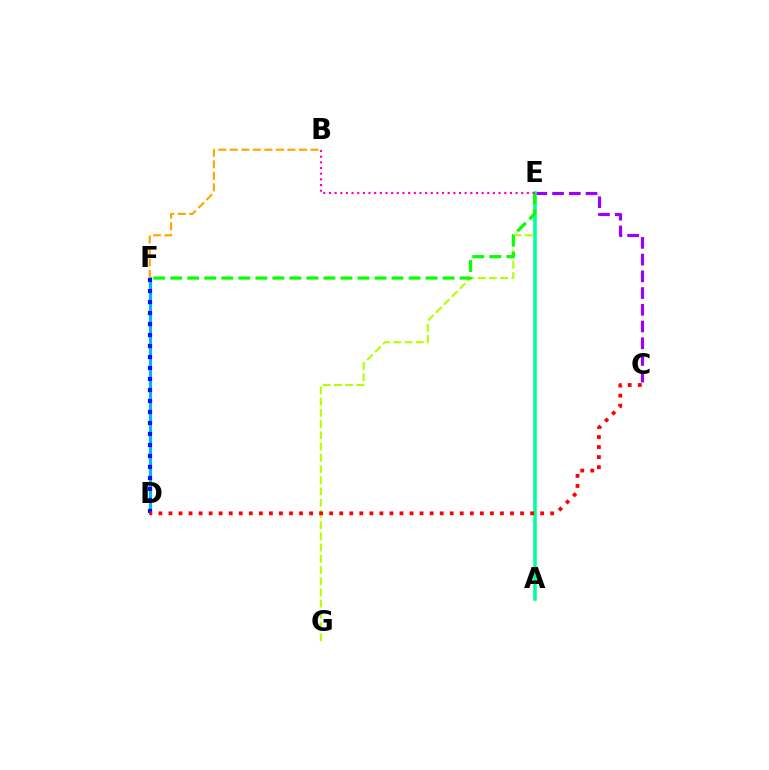{('D', 'F'): [{'color': '#00b5ff', 'line_style': 'solid', 'thickness': 2.24}, {'color': '#0010ff', 'line_style': 'dotted', 'thickness': 2.99}], ('B', 'F'): [{'color': '#ffa500', 'line_style': 'dashed', 'thickness': 1.57}], ('E', 'G'): [{'color': '#b3ff00', 'line_style': 'dashed', 'thickness': 1.52}], ('C', 'E'): [{'color': '#9b00ff', 'line_style': 'dashed', 'thickness': 2.27}], ('A', 'E'): [{'color': '#00ff9d', 'line_style': 'solid', 'thickness': 2.56}], ('E', 'F'): [{'color': '#08ff00', 'line_style': 'dashed', 'thickness': 2.31}], ('B', 'E'): [{'color': '#ff00bd', 'line_style': 'dotted', 'thickness': 1.54}], ('C', 'D'): [{'color': '#ff0000', 'line_style': 'dotted', 'thickness': 2.73}]}